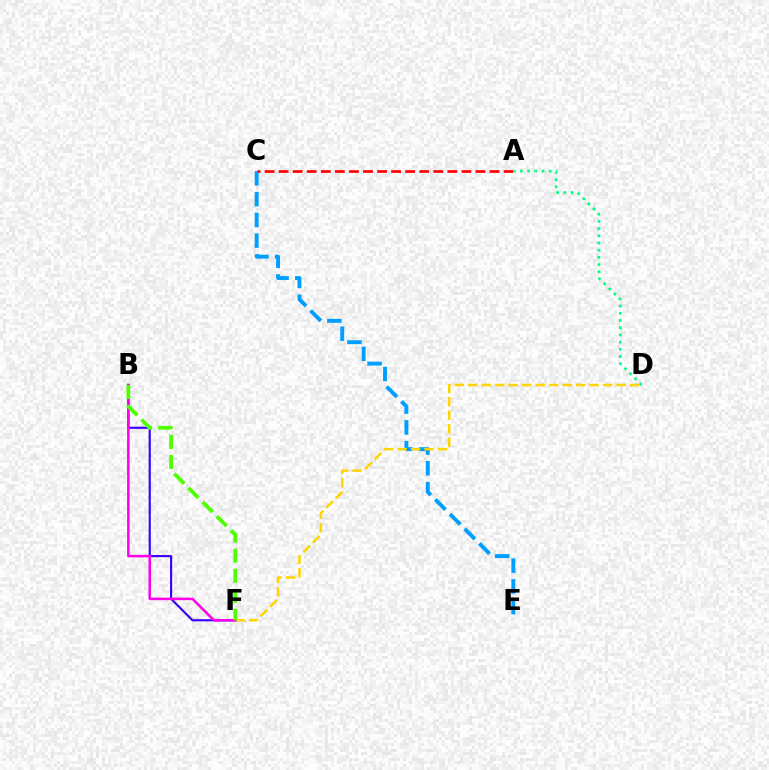{('C', 'E'): [{'color': '#009eff', 'line_style': 'dashed', 'thickness': 2.82}], ('B', 'F'): [{'color': '#3700ff', 'line_style': 'solid', 'thickness': 1.55}, {'color': '#ff00ed', 'line_style': 'solid', 'thickness': 1.81}, {'color': '#4fff00', 'line_style': 'dashed', 'thickness': 2.72}], ('D', 'F'): [{'color': '#ffd500', 'line_style': 'dashed', 'thickness': 1.83}], ('A', 'C'): [{'color': '#ff0000', 'line_style': 'dashed', 'thickness': 1.91}], ('A', 'D'): [{'color': '#00ff86', 'line_style': 'dotted', 'thickness': 1.96}]}